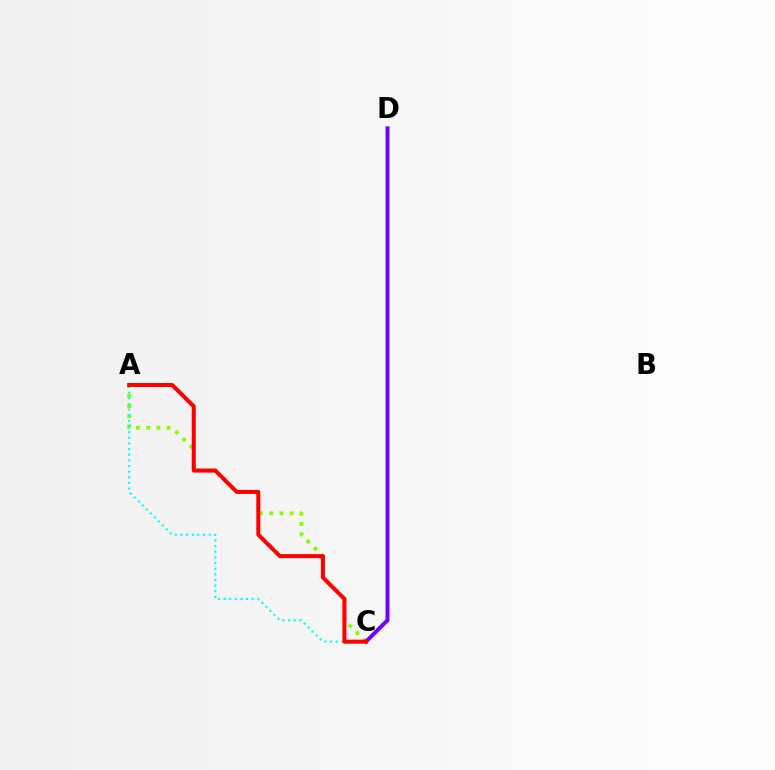{('A', 'C'): [{'color': '#84ff00', 'line_style': 'dotted', 'thickness': 2.77}, {'color': '#00fff6', 'line_style': 'dotted', 'thickness': 1.53}, {'color': '#ff0000', 'line_style': 'solid', 'thickness': 2.9}], ('C', 'D'): [{'color': '#7200ff', 'line_style': 'solid', 'thickness': 2.84}]}